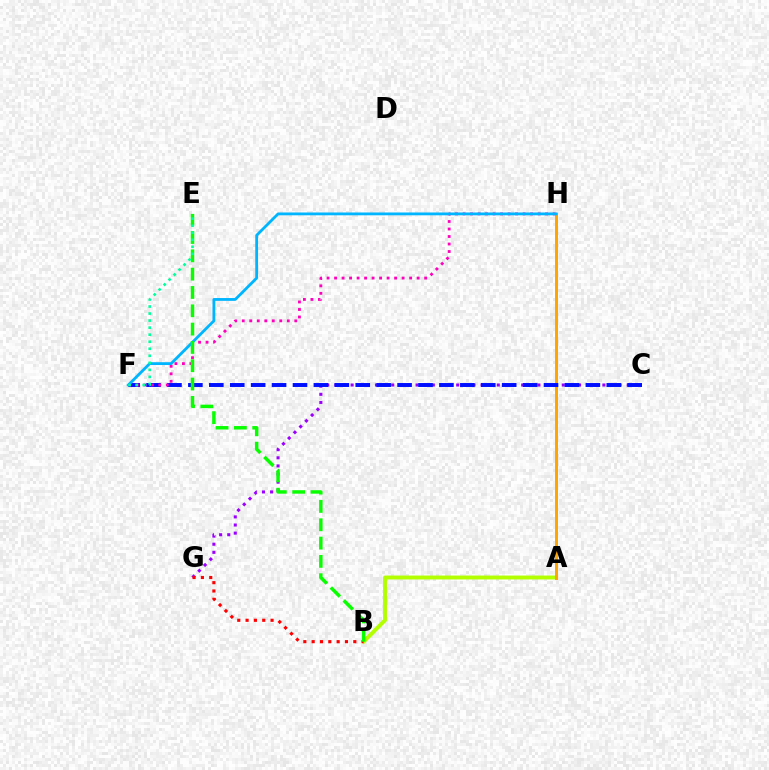{('A', 'B'): [{'color': '#b3ff00', 'line_style': 'solid', 'thickness': 2.81}], ('A', 'H'): [{'color': '#ffa500', 'line_style': 'solid', 'thickness': 2.14}], ('C', 'G'): [{'color': '#9b00ff', 'line_style': 'dotted', 'thickness': 2.21}], ('C', 'F'): [{'color': '#0010ff', 'line_style': 'dashed', 'thickness': 2.84}], ('F', 'H'): [{'color': '#ff00bd', 'line_style': 'dotted', 'thickness': 2.04}, {'color': '#00b5ff', 'line_style': 'solid', 'thickness': 2.03}], ('B', 'G'): [{'color': '#ff0000', 'line_style': 'dotted', 'thickness': 2.26}], ('B', 'E'): [{'color': '#08ff00', 'line_style': 'dashed', 'thickness': 2.49}], ('E', 'F'): [{'color': '#00ff9d', 'line_style': 'dotted', 'thickness': 1.91}]}